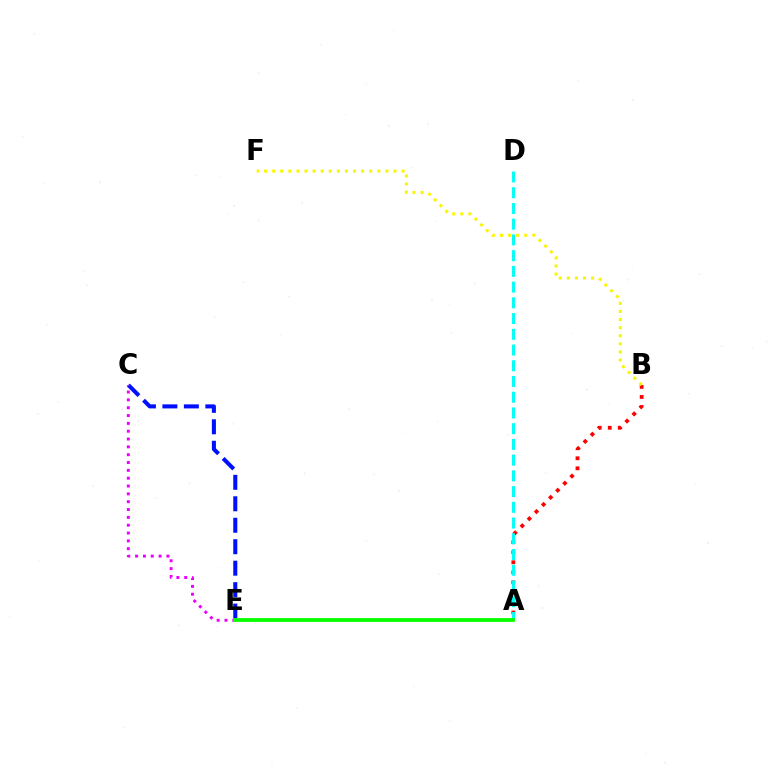{('A', 'B'): [{'color': '#ff0000', 'line_style': 'dotted', 'thickness': 2.73}], ('C', 'E'): [{'color': '#0010ff', 'line_style': 'dashed', 'thickness': 2.92}, {'color': '#ee00ff', 'line_style': 'dotted', 'thickness': 2.13}], ('A', 'D'): [{'color': '#00fff6', 'line_style': 'dashed', 'thickness': 2.14}], ('A', 'E'): [{'color': '#08ff00', 'line_style': 'solid', 'thickness': 2.74}], ('B', 'F'): [{'color': '#fcf500', 'line_style': 'dotted', 'thickness': 2.2}]}